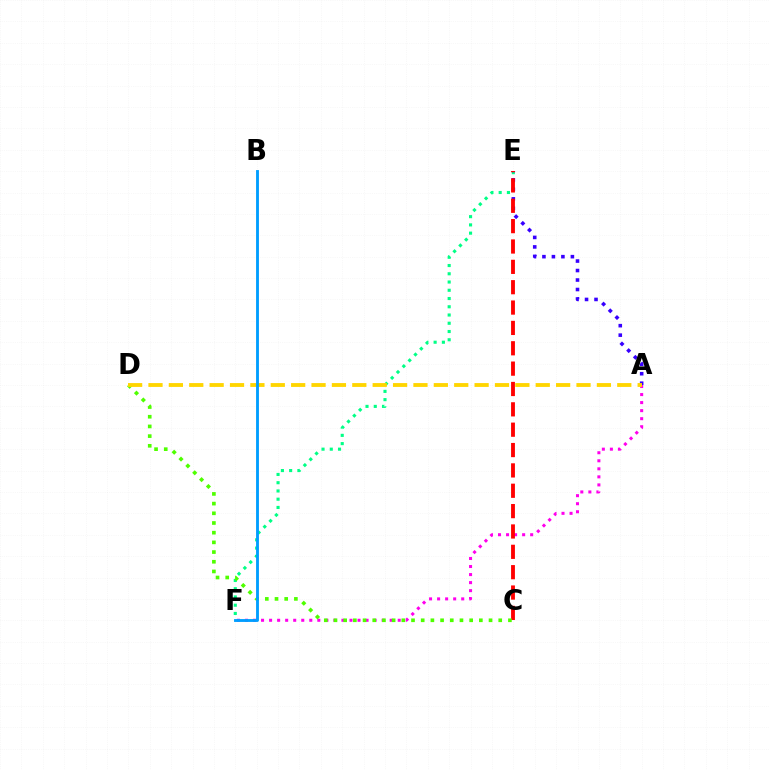{('E', 'F'): [{'color': '#00ff86', 'line_style': 'dotted', 'thickness': 2.24}], ('A', 'F'): [{'color': '#ff00ed', 'line_style': 'dotted', 'thickness': 2.18}], ('A', 'E'): [{'color': '#3700ff', 'line_style': 'dotted', 'thickness': 2.58}], ('C', 'E'): [{'color': '#ff0000', 'line_style': 'dashed', 'thickness': 2.77}], ('C', 'D'): [{'color': '#4fff00', 'line_style': 'dotted', 'thickness': 2.63}], ('A', 'D'): [{'color': '#ffd500', 'line_style': 'dashed', 'thickness': 2.77}], ('B', 'F'): [{'color': '#009eff', 'line_style': 'solid', 'thickness': 2.06}]}